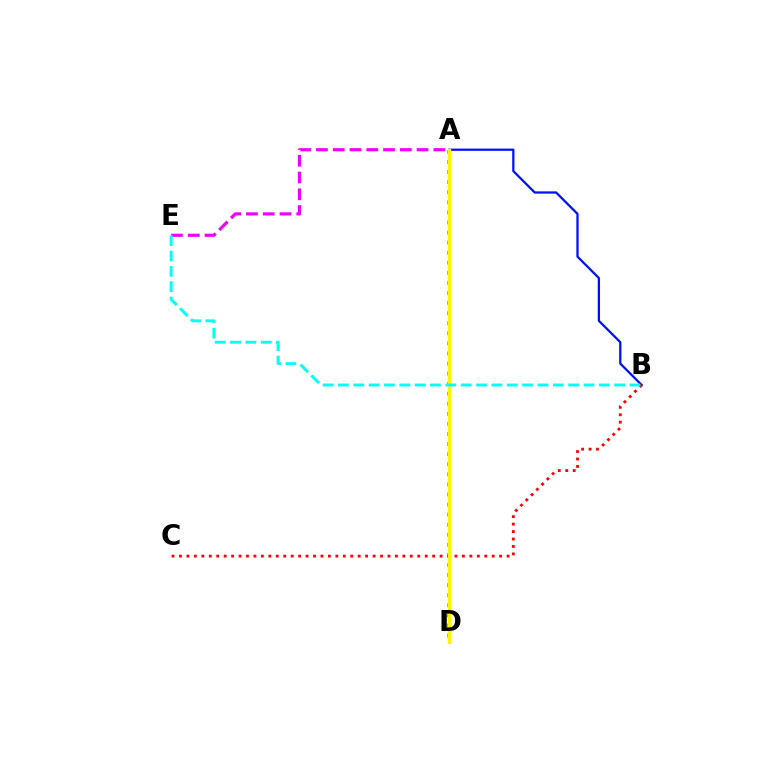{('A', 'B'): [{'color': '#0010ff', 'line_style': 'solid', 'thickness': 1.62}], ('A', 'D'): [{'color': '#08ff00', 'line_style': 'dotted', 'thickness': 2.74}, {'color': '#fcf500', 'line_style': 'solid', 'thickness': 2.38}], ('B', 'C'): [{'color': '#ff0000', 'line_style': 'dotted', 'thickness': 2.02}], ('A', 'E'): [{'color': '#ee00ff', 'line_style': 'dashed', 'thickness': 2.28}], ('B', 'E'): [{'color': '#00fff6', 'line_style': 'dashed', 'thickness': 2.08}]}